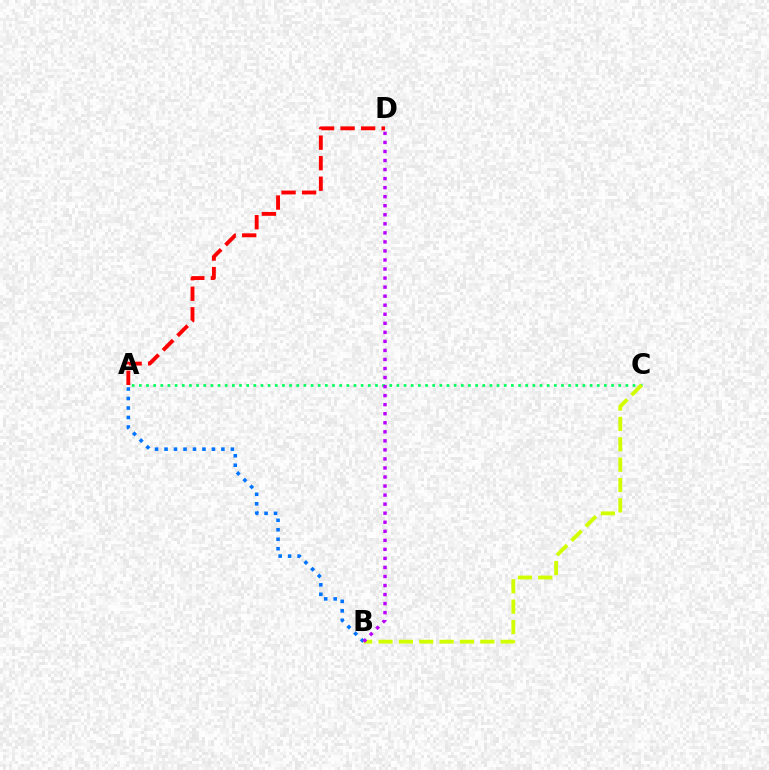{('A', 'C'): [{'color': '#00ff5c', 'line_style': 'dotted', 'thickness': 1.94}], ('A', 'D'): [{'color': '#ff0000', 'line_style': 'dashed', 'thickness': 2.79}], ('A', 'B'): [{'color': '#0074ff', 'line_style': 'dotted', 'thickness': 2.58}], ('B', 'C'): [{'color': '#d1ff00', 'line_style': 'dashed', 'thickness': 2.76}], ('B', 'D'): [{'color': '#b900ff', 'line_style': 'dotted', 'thickness': 2.46}]}